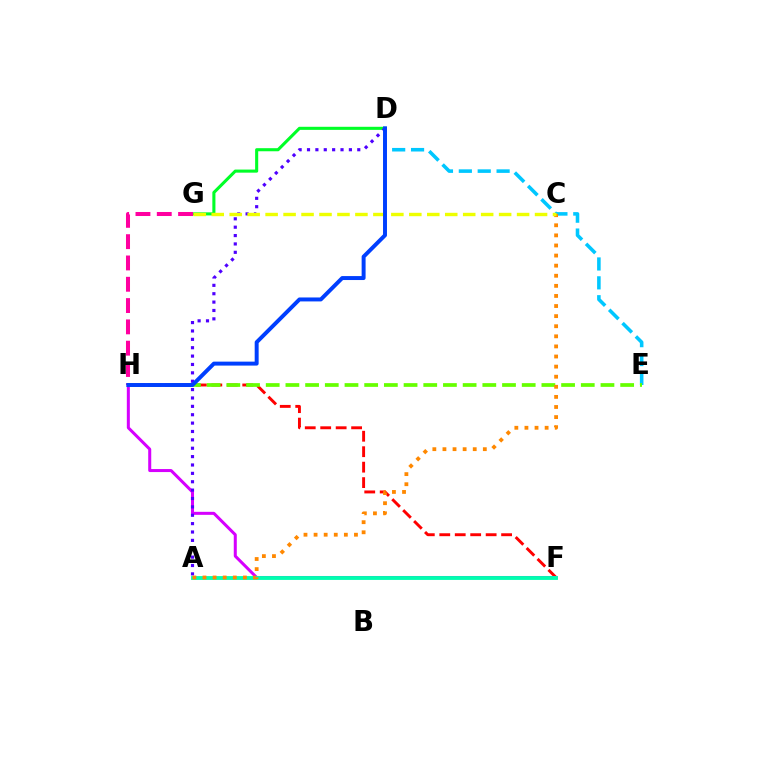{('D', 'E'): [{'color': '#00c7ff', 'line_style': 'dashed', 'thickness': 2.56}], ('D', 'G'): [{'color': '#00ff27', 'line_style': 'solid', 'thickness': 2.22}], ('F', 'H'): [{'color': '#ff0000', 'line_style': 'dashed', 'thickness': 2.1}, {'color': '#d600ff', 'line_style': 'solid', 'thickness': 2.17}], ('A', 'F'): [{'color': '#00ffaf', 'line_style': 'solid', 'thickness': 2.77}], ('G', 'H'): [{'color': '#ff00a0', 'line_style': 'dashed', 'thickness': 2.89}], ('A', 'D'): [{'color': '#4f00ff', 'line_style': 'dotted', 'thickness': 2.28}], ('E', 'H'): [{'color': '#66ff00', 'line_style': 'dashed', 'thickness': 2.68}], ('A', 'C'): [{'color': '#ff8800', 'line_style': 'dotted', 'thickness': 2.74}], ('C', 'G'): [{'color': '#eeff00', 'line_style': 'dashed', 'thickness': 2.44}], ('D', 'H'): [{'color': '#003fff', 'line_style': 'solid', 'thickness': 2.85}]}